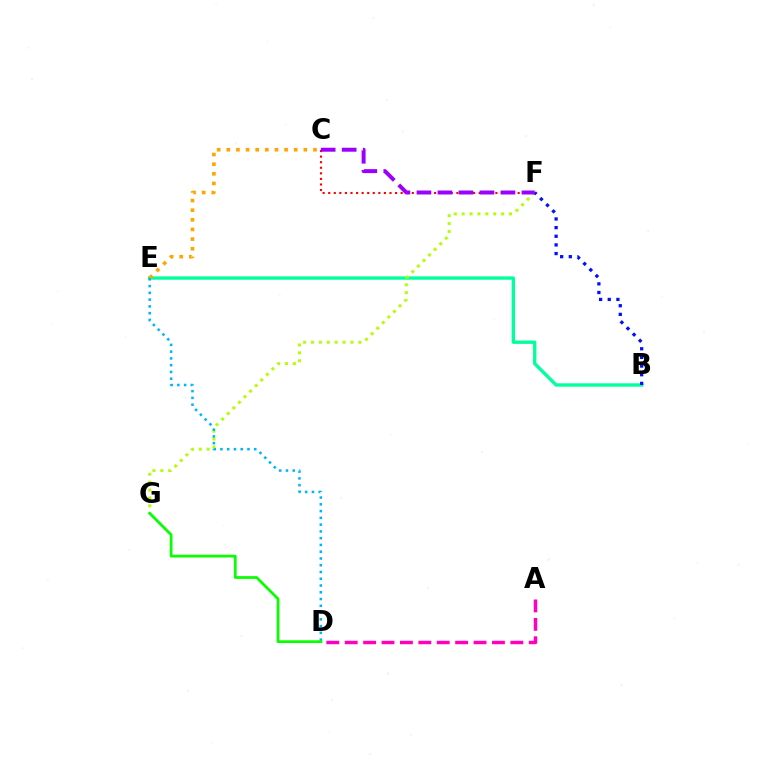{('B', 'E'): [{'color': '#00ff9d', 'line_style': 'solid', 'thickness': 2.4}], ('F', 'G'): [{'color': '#b3ff00', 'line_style': 'dotted', 'thickness': 2.14}], ('C', 'E'): [{'color': '#ffa500', 'line_style': 'dotted', 'thickness': 2.62}], ('A', 'D'): [{'color': '#ff00bd', 'line_style': 'dashed', 'thickness': 2.5}], ('B', 'F'): [{'color': '#0010ff', 'line_style': 'dotted', 'thickness': 2.35}], ('C', 'F'): [{'color': '#ff0000', 'line_style': 'dotted', 'thickness': 1.51}, {'color': '#9b00ff', 'line_style': 'dashed', 'thickness': 2.85}], ('D', 'E'): [{'color': '#00b5ff', 'line_style': 'dotted', 'thickness': 1.84}], ('D', 'G'): [{'color': '#08ff00', 'line_style': 'solid', 'thickness': 1.98}]}